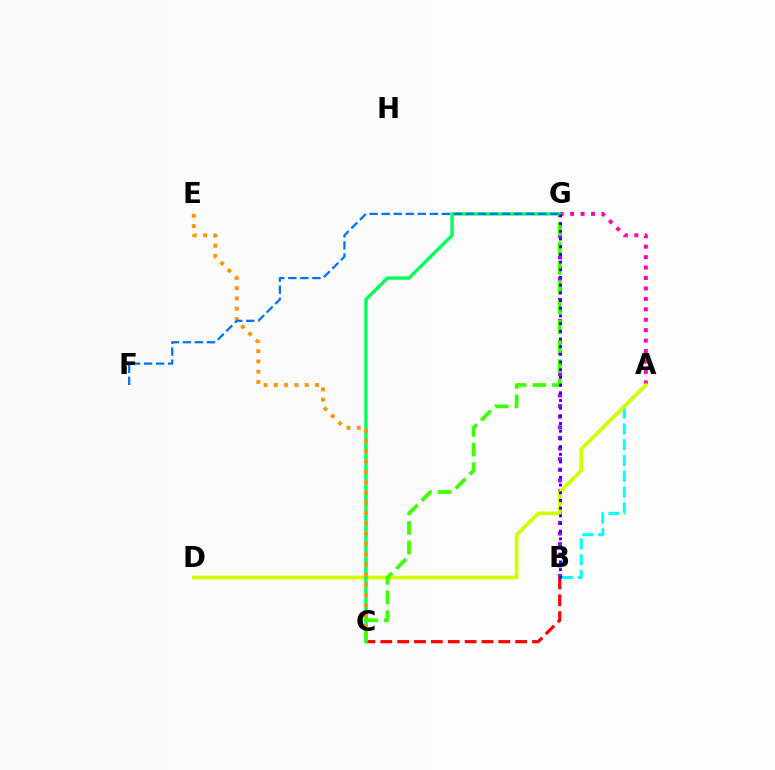{('B', 'C'): [{'color': '#ff0000', 'line_style': 'dashed', 'thickness': 2.29}], ('A', 'G'): [{'color': '#ff00ac', 'line_style': 'dotted', 'thickness': 2.84}], ('B', 'G'): [{'color': '#b900ff', 'line_style': 'dotted', 'thickness': 2.89}, {'color': '#2500ff', 'line_style': 'dotted', 'thickness': 2.09}], ('A', 'B'): [{'color': '#00fff6', 'line_style': 'dashed', 'thickness': 2.15}], ('A', 'D'): [{'color': '#d1ff00', 'line_style': 'solid', 'thickness': 2.65}], ('C', 'G'): [{'color': '#00ff5c', 'line_style': 'solid', 'thickness': 2.41}, {'color': '#3dff00', 'line_style': 'dashed', 'thickness': 2.67}], ('C', 'E'): [{'color': '#ff9400', 'line_style': 'dotted', 'thickness': 2.79}], ('F', 'G'): [{'color': '#0074ff', 'line_style': 'dashed', 'thickness': 1.64}]}